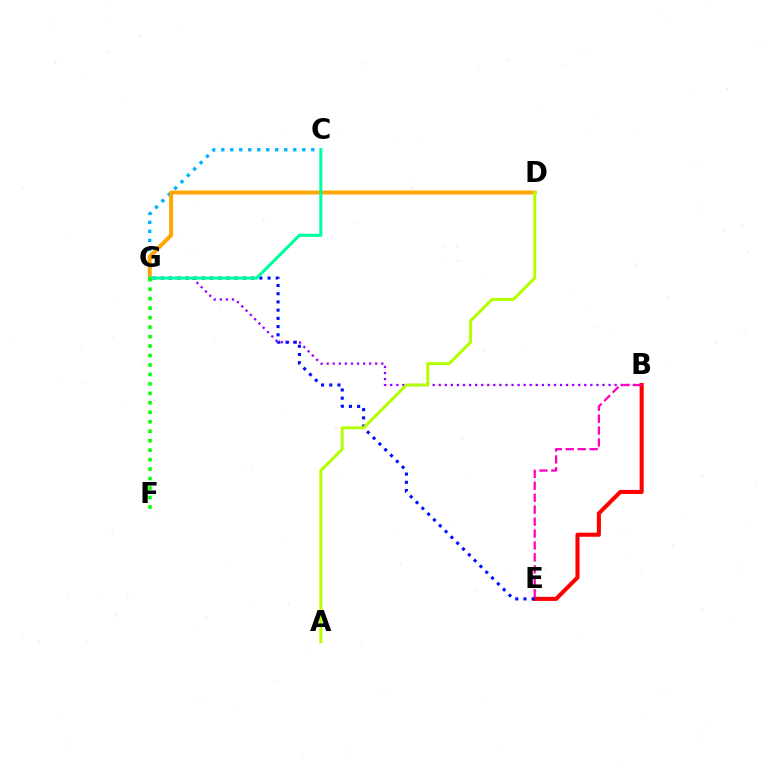{('B', 'G'): [{'color': '#9b00ff', 'line_style': 'dotted', 'thickness': 1.65}], ('B', 'E'): [{'color': '#ff0000', 'line_style': 'solid', 'thickness': 2.93}, {'color': '#ff00bd', 'line_style': 'dashed', 'thickness': 1.62}], ('E', 'G'): [{'color': '#0010ff', 'line_style': 'dotted', 'thickness': 2.23}], ('C', 'G'): [{'color': '#00b5ff', 'line_style': 'dotted', 'thickness': 2.45}, {'color': '#00ff9d', 'line_style': 'solid', 'thickness': 2.21}], ('D', 'G'): [{'color': '#ffa500', 'line_style': 'solid', 'thickness': 2.83}], ('A', 'D'): [{'color': '#b3ff00', 'line_style': 'solid', 'thickness': 2.15}], ('F', 'G'): [{'color': '#08ff00', 'line_style': 'dotted', 'thickness': 2.57}]}